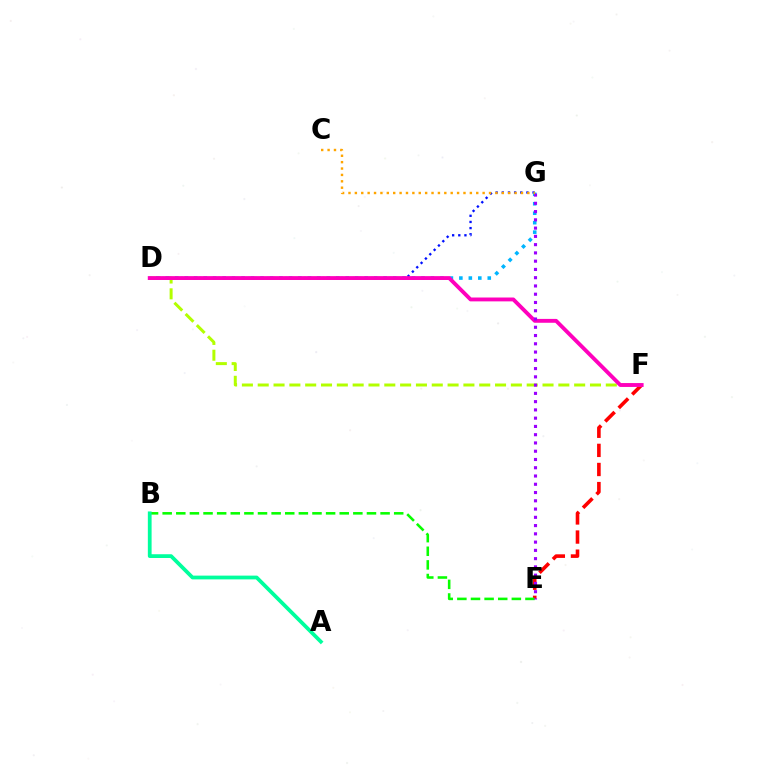{('D', 'G'): [{'color': '#0010ff', 'line_style': 'dotted', 'thickness': 1.67}, {'color': '#00b5ff', 'line_style': 'dotted', 'thickness': 2.57}], ('E', 'F'): [{'color': '#ff0000', 'line_style': 'dashed', 'thickness': 2.6}], ('D', 'F'): [{'color': '#b3ff00', 'line_style': 'dashed', 'thickness': 2.15}, {'color': '#ff00bd', 'line_style': 'solid', 'thickness': 2.78}], ('B', 'E'): [{'color': '#08ff00', 'line_style': 'dashed', 'thickness': 1.85}], ('E', 'G'): [{'color': '#9b00ff', 'line_style': 'dotted', 'thickness': 2.25}], ('C', 'G'): [{'color': '#ffa500', 'line_style': 'dotted', 'thickness': 1.74}], ('A', 'B'): [{'color': '#00ff9d', 'line_style': 'solid', 'thickness': 2.71}]}